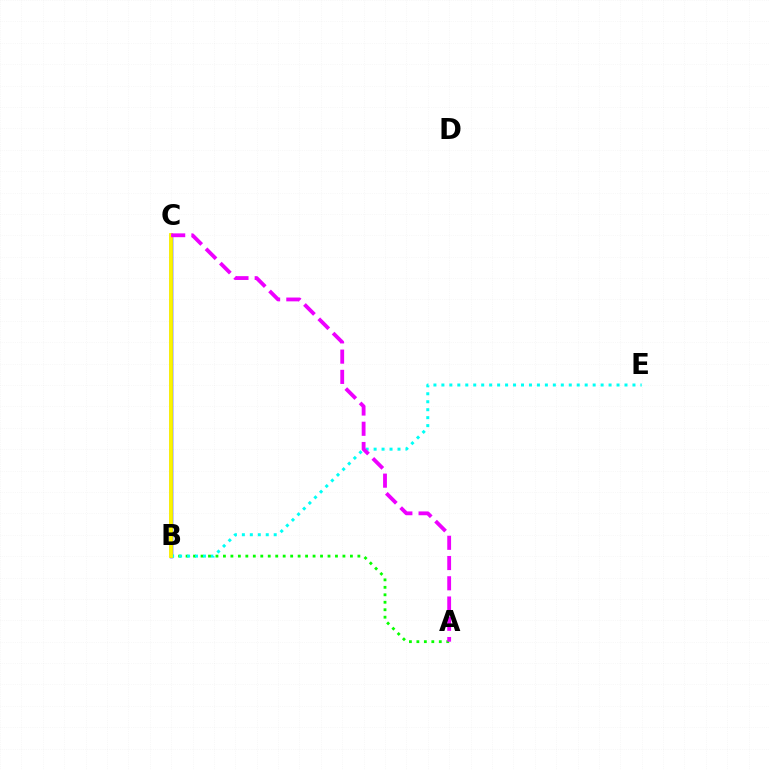{('B', 'C'): [{'color': '#ff0000', 'line_style': 'solid', 'thickness': 1.75}, {'color': '#0010ff', 'line_style': 'solid', 'thickness': 2.49}, {'color': '#fcf500', 'line_style': 'solid', 'thickness': 2.76}], ('A', 'B'): [{'color': '#08ff00', 'line_style': 'dotted', 'thickness': 2.03}], ('B', 'E'): [{'color': '#00fff6', 'line_style': 'dotted', 'thickness': 2.16}], ('A', 'C'): [{'color': '#ee00ff', 'line_style': 'dashed', 'thickness': 2.75}]}